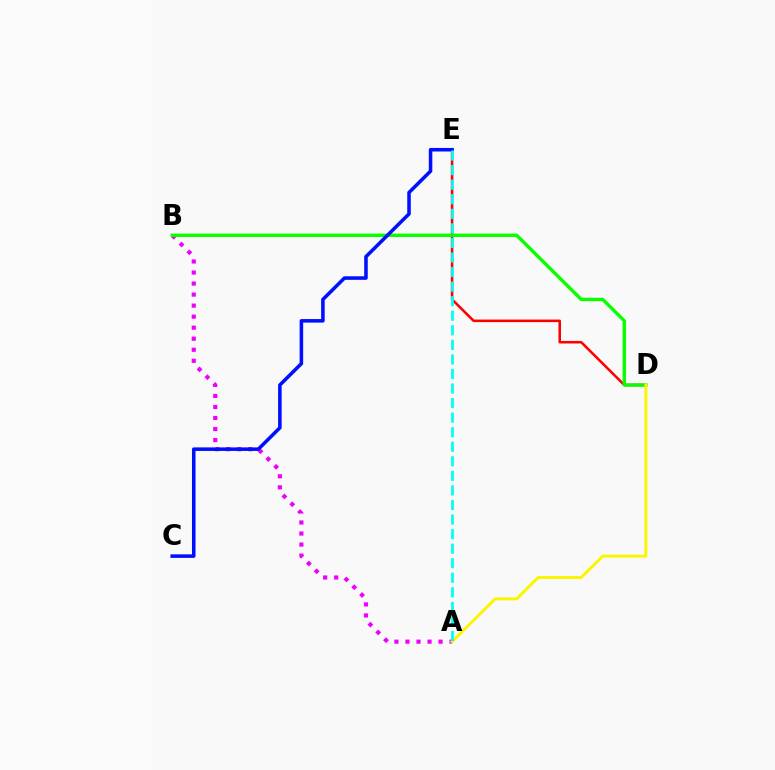{('A', 'B'): [{'color': '#ee00ff', 'line_style': 'dotted', 'thickness': 3.0}], ('D', 'E'): [{'color': '#ff0000', 'line_style': 'solid', 'thickness': 1.83}], ('B', 'D'): [{'color': '#08ff00', 'line_style': 'solid', 'thickness': 2.44}], ('A', 'D'): [{'color': '#fcf500', 'line_style': 'solid', 'thickness': 2.13}], ('C', 'E'): [{'color': '#0010ff', 'line_style': 'solid', 'thickness': 2.55}], ('A', 'E'): [{'color': '#00fff6', 'line_style': 'dashed', 'thickness': 1.98}]}